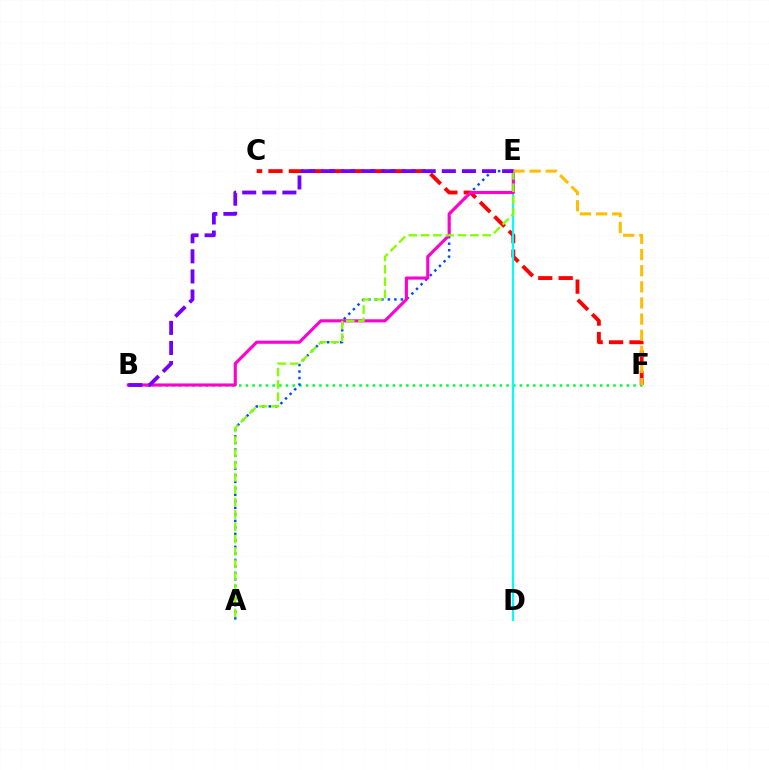{('B', 'F'): [{'color': '#00ff39', 'line_style': 'dotted', 'thickness': 1.82}], ('C', 'F'): [{'color': '#ff0000', 'line_style': 'dashed', 'thickness': 2.77}], ('D', 'E'): [{'color': '#00fff6', 'line_style': 'solid', 'thickness': 1.56}], ('A', 'E'): [{'color': '#004bff', 'line_style': 'dotted', 'thickness': 1.77}, {'color': '#84ff00', 'line_style': 'dashed', 'thickness': 1.67}], ('B', 'E'): [{'color': '#ff00cf', 'line_style': 'solid', 'thickness': 2.24}, {'color': '#7200ff', 'line_style': 'dashed', 'thickness': 2.73}], ('E', 'F'): [{'color': '#ffbd00', 'line_style': 'dashed', 'thickness': 2.19}]}